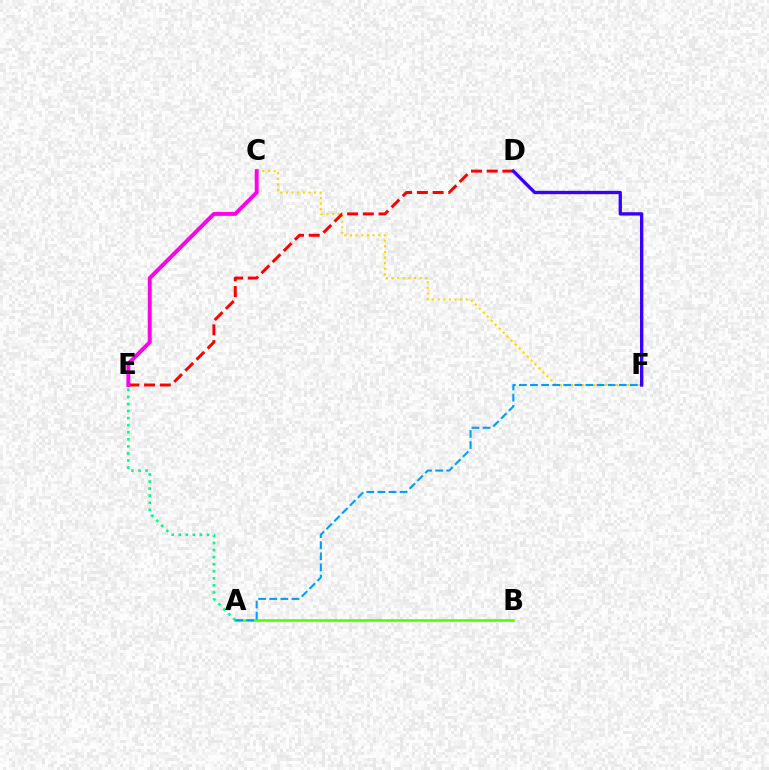{('C', 'F'): [{'color': '#ffd500', 'line_style': 'dotted', 'thickness': 1.53}], ('A', 'B'): [{'color': '#4fff00', 'line_style': 'solid', 'thickness': 1.84}], ('A', 'E'): [{'color': '#00ff86', 'line_style': 'dotted', 'thickness': 1.92}], ('D', 'E'): [{'color': '#ff0000', 'line_style': 'dashed', 'thickness': 2.14}], ('C', 'E'): [{'color': '#ff00ed', 'line_style': 'solid', 'thickness': 2.82}], ('A', 'F'): [{'color': '#009eff', 'line_style': 'dashed', 'thickness': 1.51}], ('D', 'F'): [{'color': '#3700ff', 'line_style': 'solid', 'thickness': 2.4}]}